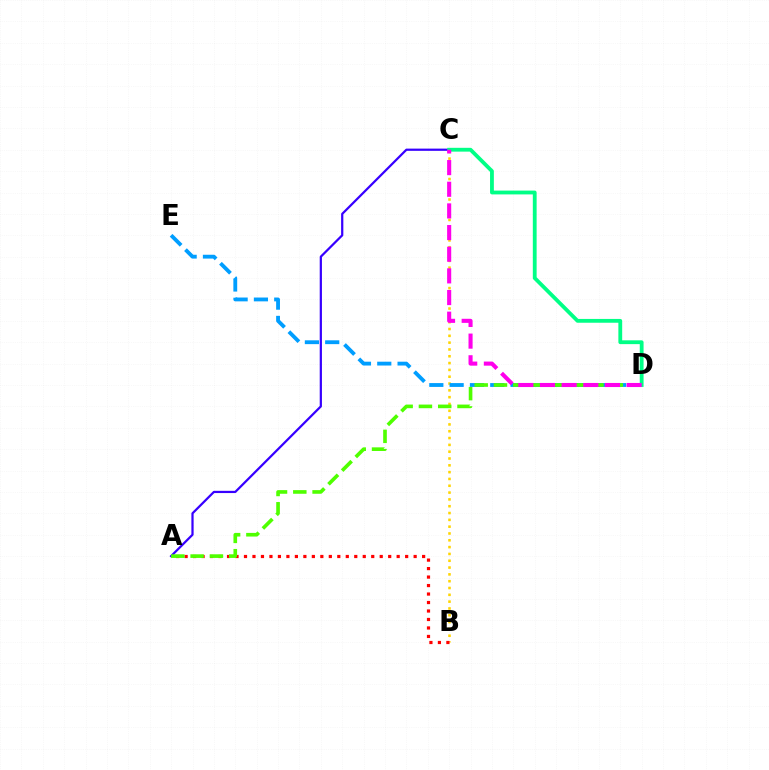{('A', 'C'): [{'color': '#3700ff', 'line_style': 'solid', 'thickness': 1.6}], ('B', 'C'): [{'color': '#ffd500', 'line_style': 'dotted', 'thickness': 1.85}], ('A', 'B'): [{'color': '#ff0000', 'line_style': 'dotted', 'thickness': 2.3}], ('D', 'E'): [{'color': '#009eff', 'line_style': 'dashed', 'thickness': 2.76}], ('A', 'D'): [{'color': '#4fff00', 'line_style': 'dashed', 'thickness': 2.62}], ('C', 'D'): [{'color': '#00ff86', 'line_style': 'solid', 'thickness': 2.74}, {'color': '#ff00ed', 'line_style': 'dashed', 'thickness': 2.94}]}